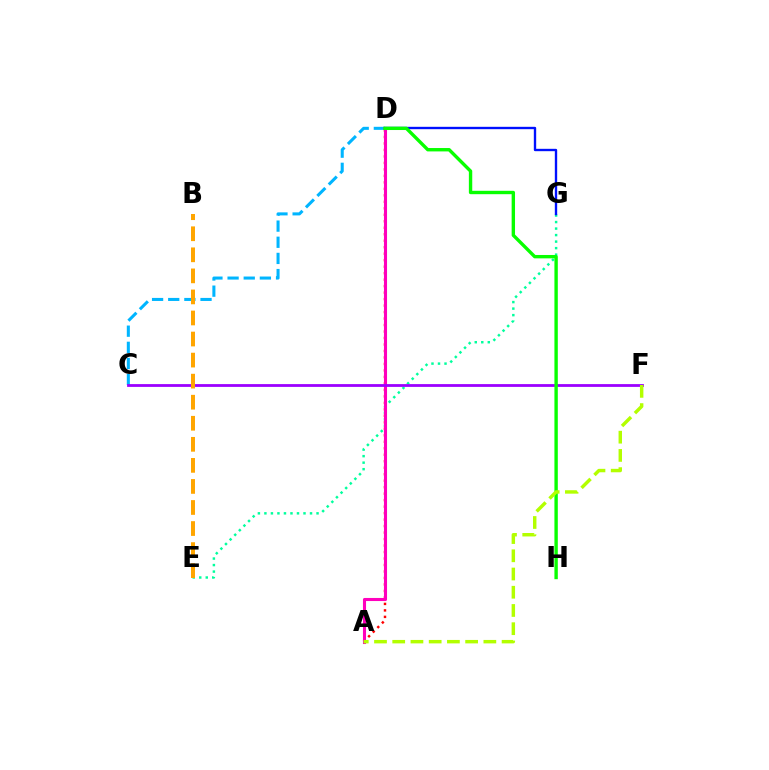{('E', 'G'): [{'color': '#00ff9d', 'line_style': 'dotted', 'thickness': 1.77}], ('C', 'D'): [{'color': '#00b5ff', 'line_style': 'dashed', 'thickness': 2.19}], ('D', 'G'): [{'color': '#0010ff', 'line_style': 'solid', 'thickness': 1.7}], ('A', 'D'): [{'color': '#ff0000', 'line_style': 'dotted', 'thickness': 1.76}, {'color': '#ff00bd', 'line_style': 'solid', 'thickness': 2.22}], ('C', 'F'): [{'color': '#9b00ff', 'line_style': 'solid', 'thickness': 2.01}], ('D', 'H'): [{'color': '#08ff00', 'line_style': 'solid', 'thickness': 2.43}], ('B', 'E'): [{'color': '#ffa500', 'line_style': 'dashed', 'thickness': 2.86}], ('A', 'F'): [{'color': '#b3ff00', 'line_style': 'dashed', 'thickness': 2.48}]}